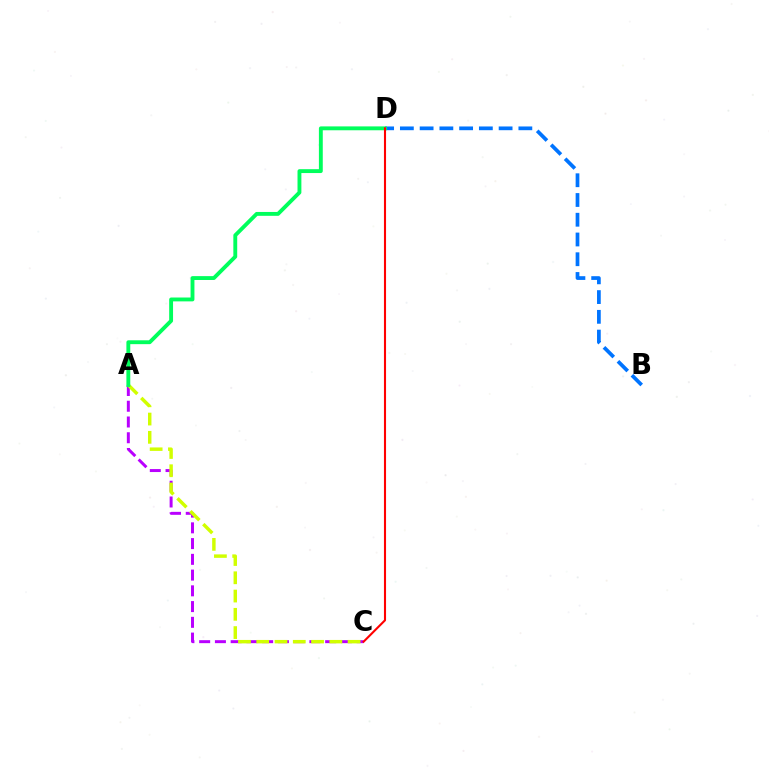{('B', 'D'): [{'color': '#0074ff', 'line_style': 'dashed', 'thickness': 2.68}], ('A', 'C'): [{'color': '#b900ff', 'line_style': 'dashed', 'thickness': 2.14}, {'color': '#d1ff00', 'line_style': 'dashed', 'thickness': 2.48}], ('A', 'D'): [{'color': '#00ff5c', 'line_style': 'solid', 'thickness': 2.79}], ('C', 'D'): [{'color': '#ff0000', 'line_style': 'solid', 'thickness': 1.51}]}